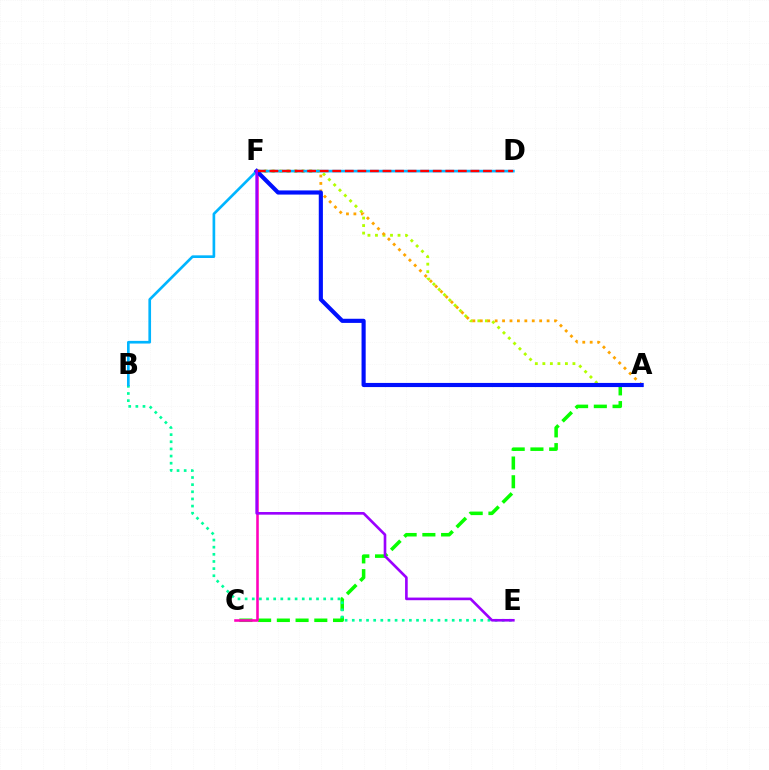{('A', 'F'): [{'color': '#b3ff00', 'line_style': 'dotted', 'thickness': 2.04}, {'color': '#ffa500', 'line_style': 'dotted', 'thickness': 2.02}, {'color': '#0010ff', 'line_style': 'solid', 'thickness': 2.98}], ('A', 'C'): [{'color': '#08ff00', 'line_style': 'dashed', 'thickness': 2.54}], ('C', 'F'): [{'color': '#ff00bd', 'line_style': 'solid', 'thickness': 1.86}], ('B', 'E'): [{'color': '#00ff9d', 'line_style': 'dotted', 'thickness': 1.94}], ('B', 'D'): [{'color': '#00b5ff', 'line_style': 'solid', 'thickness': 1.92}], ('D', 'F'): [{'color': '#ff0000', 'line_style': 'dashed', 'thickness': 1.71}], ('E', 'F'): [{'color': '#9b00ff', 'line_style': 'solid', 'thickness': 1.9}]}